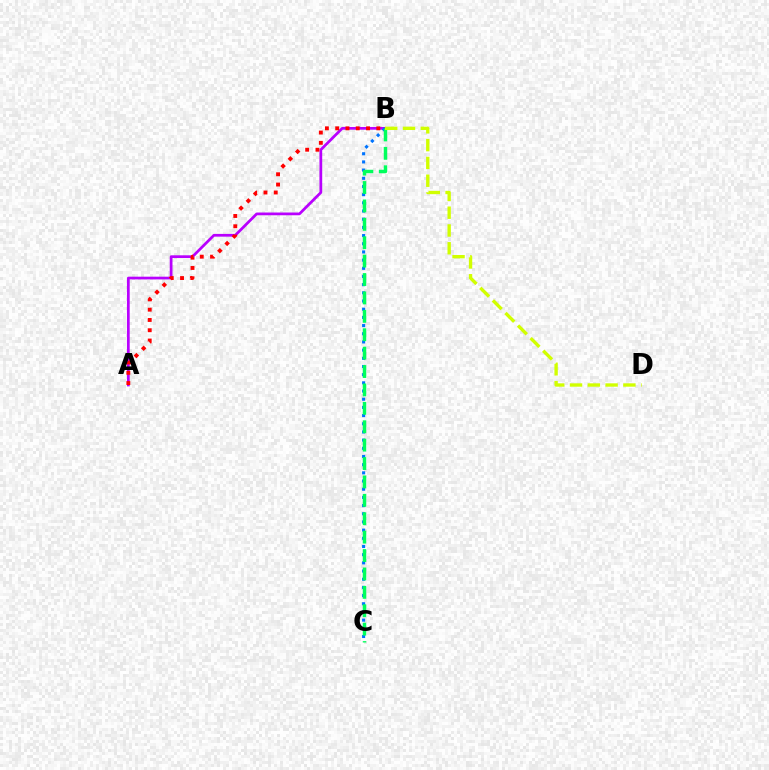{('A', 'B'): [{'color': '#b900ff', 'line_style': 'solid', 'thickness': 1.97}, {'color': '#ff0000', 'line_style': 'dotted', 'thickness': 2.79}], ('B', 'C'): [{'color': '#0074ff', 'line_style': 'dotted', 'thickness': 2.22}, {'color': '#00ff5c', 'line_style': 'dashed', 'thickness': 2.5}], ('B', 'D'): [{'color': '#d1ff00', 'line_style': 'dashed', 'thickness': 2.42}]}